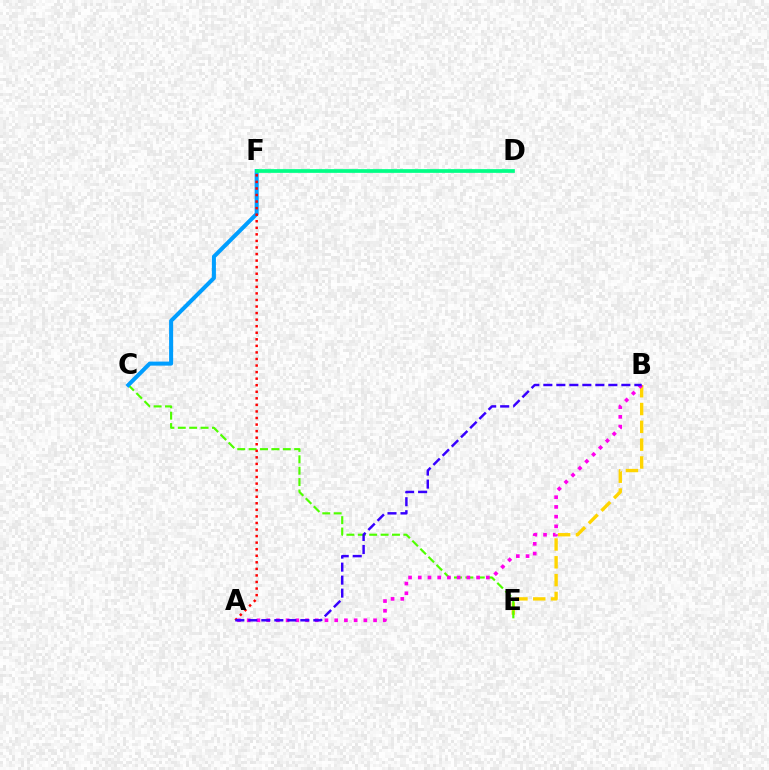{('B', 'E'): [{'color': '#ffd500', 'line_style': 'dashed', 'thickness': 2.42}], ('C', 'E'): [{'color': '#4fff00', 'line_style': 'dashed', 'thickness': 1.55}], ('C', 'F'): [{'color': '#009eff', 'line_style': 'solid', 'thickness': 2.91}], ('D', 'F'): [{'color': '#00ff86', 'line_style': 'solid', 'thickness': 2.67}], ('A', 'F'): [{'color': '#ff0000', 'line_style': 'dotted', 'thickness': 1.78}], ('A', 'B'): [{'color': '#ff00ed', 'line_style': 'dotted', 'thickness': 2.64}, {'color': '#3700ff', 'line_style': 'dashed', 'thickness': 1.77}]}